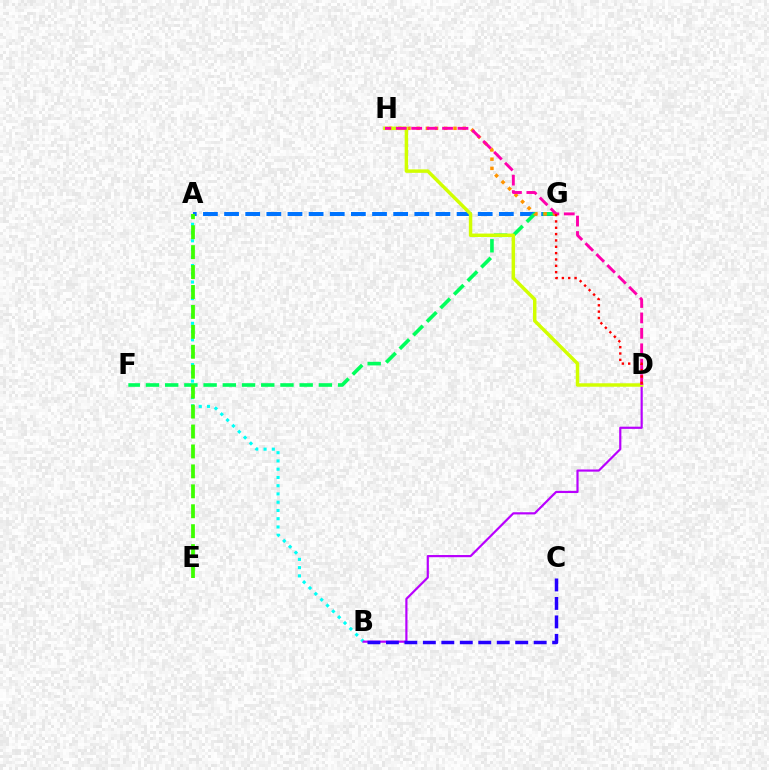{('A', 'B'): [{'color': '#00fff6', 'line_style': 'dotted', 'thickness': 2.24}], ('A', 'G'): [{'color': '#0074ff', 'line_style': 'dashed', 'thickness': 2.87}], ('B', 'D'): [{'color': '#b900ff', 'line_style': 'solid', 'thickness': 1.57}], ('F', 'G'): [{'color': '#00ff5c', 'line_style': 'dashed', 'thickness': 2.61}], ('B', 'C'): [{'color': '#2500ff', 'line_style': 'dashed', 'thickness': 2.51}], ('G', 'H'): [{'color': '#ff9400', 'line_style': 'dotted', 'thickness': 2.5}], ('D', 'H'): [{'color': '#d1ff00', 'line_style': 'solid', 'thickness': 2.49}, {'color': '#ff00ac', 'line_style': 'dashed', 'thickness': 2.1}], ('D', 'G'): [{'color': '#ff0000', 'line_style': 'dotted', 'thickness': 1.72}], ('A', 'E'): [{'color': '#3dff00', 'line_style': 'dashed', 'thickness': 2.71}]}